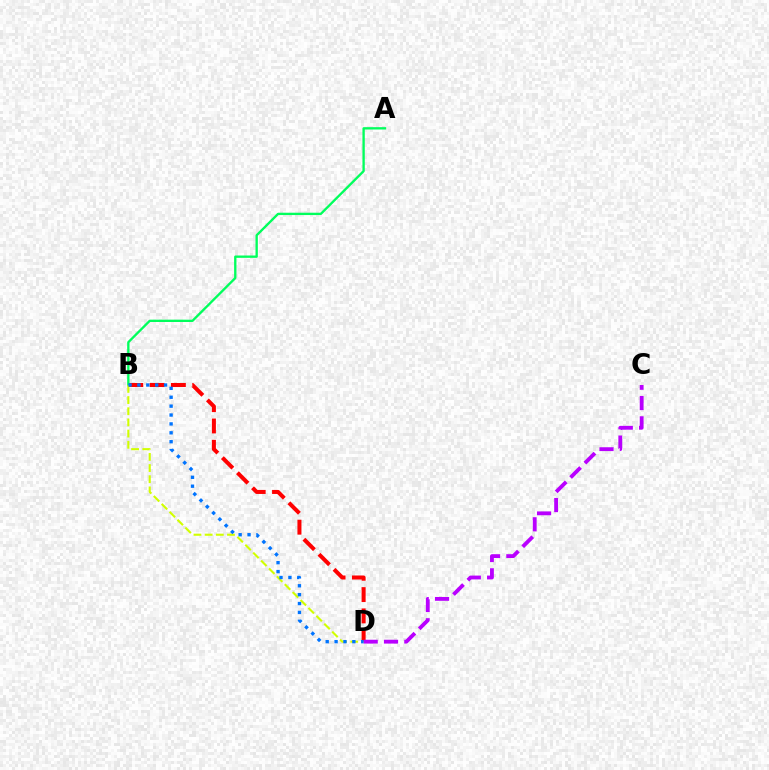{('B', 'D'): [{'color': '#ff0000', 'line_style': 'dashed', 'thickness': 2.89}, {'color': '#d1ff00', 'line_style': 'dashed', 'thickness': 1.52}, {'color': '#0074ff', 'line_style': 'dotted', 'thickness': 2.42}], ('A', 'B'): [{'color': '#00ff5c', 'line_style': 'solid', 'thickness': 1.68}], ('C', 'D'): [{'color': '#b900ff', 'line_style': 'dashed', 'thickness': 2.76}]}